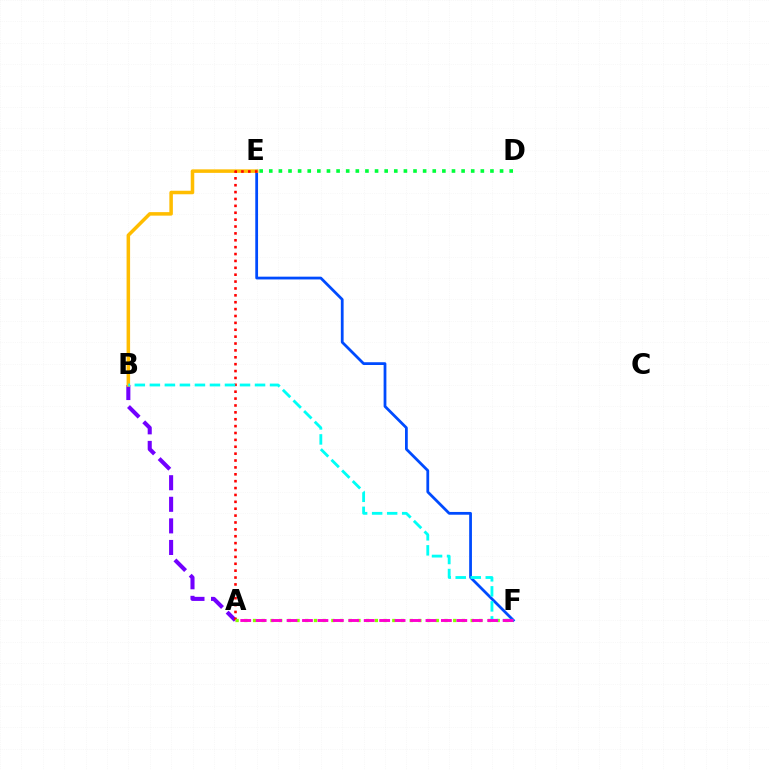{('E', 'F'): [{'color': '#004bff', 'line_style': 'solid', 'thickness': 1.99}], ('A', 'B'): [{'color': '#7200ff', 'line_style': 'dashed', 'thickness': 2.93}], ('B', 'E'): [{'color': '#ffbd00', 'line_style': 'solid', 'thickness': 2.53}], ('D', 'E'): [{'color': '#00ff39', 'line_style': 'dotted', 'thickness': 2.61}], ('A', 'E'): [{'color': '#ff0000', 'line_style': 'dotted', 'thickness': 1.87}], ('A', 'F'): [{'color': '#84ff00', 'line_style': 'dotted', 'thickness': 2.36}, {'color': '#ff00cf', 'line_style': 'dashed', 'thickness': 2.1}], ('B', 'F'): [{'color': '#00fff6', 'line_style': 'dashed', 'thickness': 2.04}]}